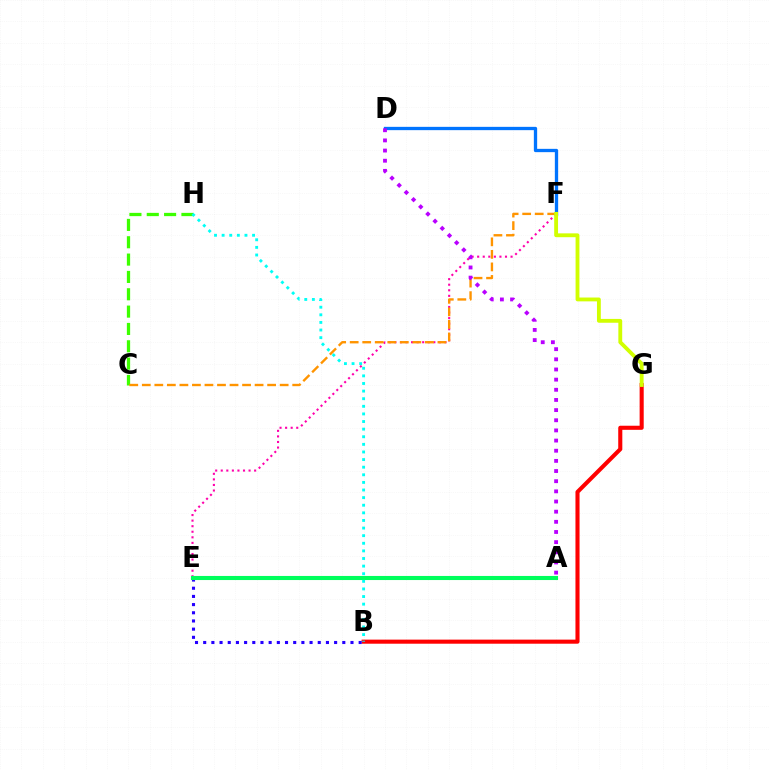{('B', 'G'): [{'color': '#ff0000', 'line_style': 'solid', 'thickness': 2.94}], ('E', 'F'): [{'color': '#ff00ac', 'line_style': 'dotted', 'thickness': 1.51}], ('C', 'H'): [{'color': '#3dff00', 'line_style': 'dashed', 'thickness': 2.36}], ('B', 'E'): [{'color': '#2500ff', 'line_style': 'dotted', 'thickness': 2.22}], ('C', 'F'): [{'color': '#ff9400', 'line_style': 'dashed', 'thickness': 1.7}], ('A', 'E'): [{'color': '#00ff5c', 'line_style': 'solid', 'thickness': 2.94}], ('D', 'F'): [{'color': '#0074ff', 'line_style': 'solid', 'thickness': 2.38}], ('B', 'H'): [{'color': '#00fff6', 'line_style': 'dotted', 'thickness': 2.07}], ('A', 'D'): [{'color': '#b900ff', 'line_style': 'dotted', 'thickness': 2.76}], ('F', 'G'): [{'color': '#d1ff00', 'line_style': 'solid', 'thickness': 2.77}]}